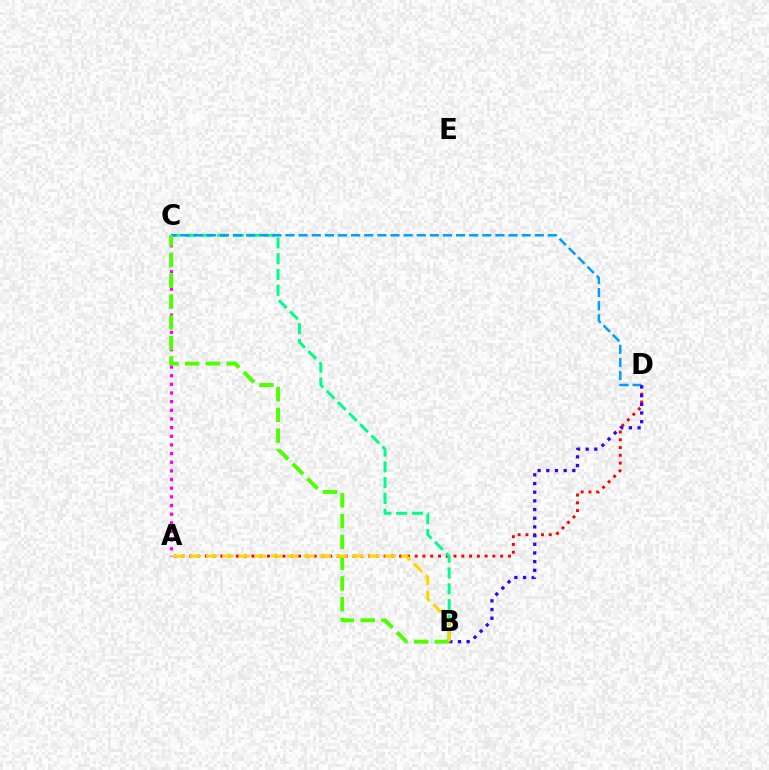{('A', 'D'): [{'color': '#ff0000', 'line_style': 'dotted', 'thickness': 2.11}], ('B', 'C'): [{'color': '#00ff86', 'line_style': 'dashed', 'thickness': 2.14}, {'color': '#4fff00', 'line_style': 'dashed', 'thickness': 2.82}], ('C', 'D'): [{'color': '#009eff', 'line_style': 'dashed', 'thickness': 1.78}], ('A', 'C'): [{'color': '#ff00ed', 'line_style': 'dotted', 'thickness': 2.35}], ('B', 'D'): [{'color': '#3700ff', 'line_style': 'dotted', 'thickness': 2.36}], ('A', 'B'): [{'color': '#ffd500', 'line_style': 'dashed', 'thickness': 2.21}]}